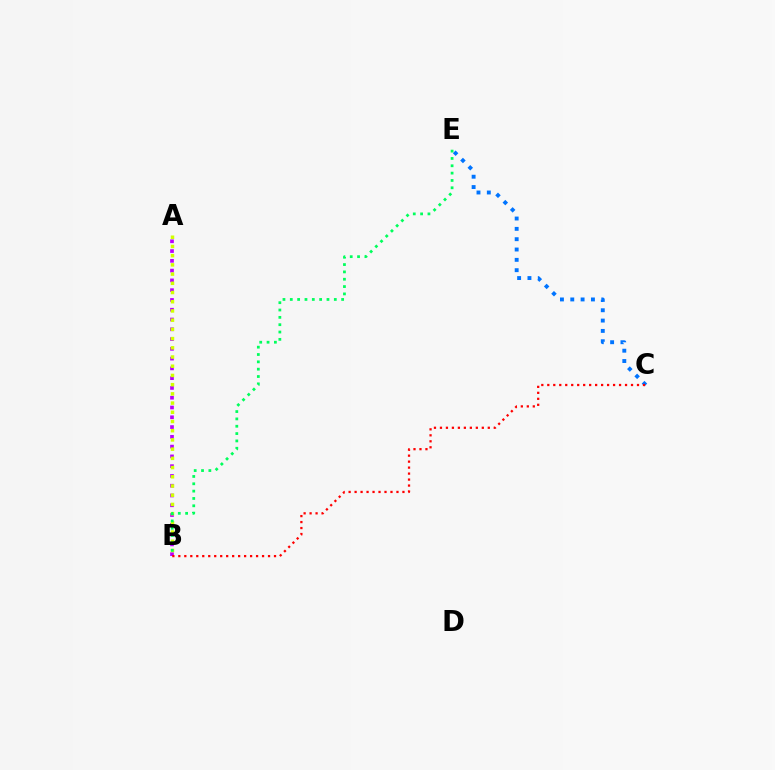{('C', 'E'): [{'color': '#0074ff', 'line_style': 'dotted', 'thickness': 2.81}], ('A', 'B'): [{'color': '#b900ff', 'line_style': 'dotted', 'thickness': 2.66}, {'color': '#d1ff00', 'line_style': 'dotted', 'thickness': 2.5}], ('B', 'C'): [{'color': '#ff0000', 'line_style': 'dotted', 'thickness': 1.62}], ('B', 'E'): [{'color': '#00ff5c', 'line_style': 'dotted', 'thickness': 1.99}]}